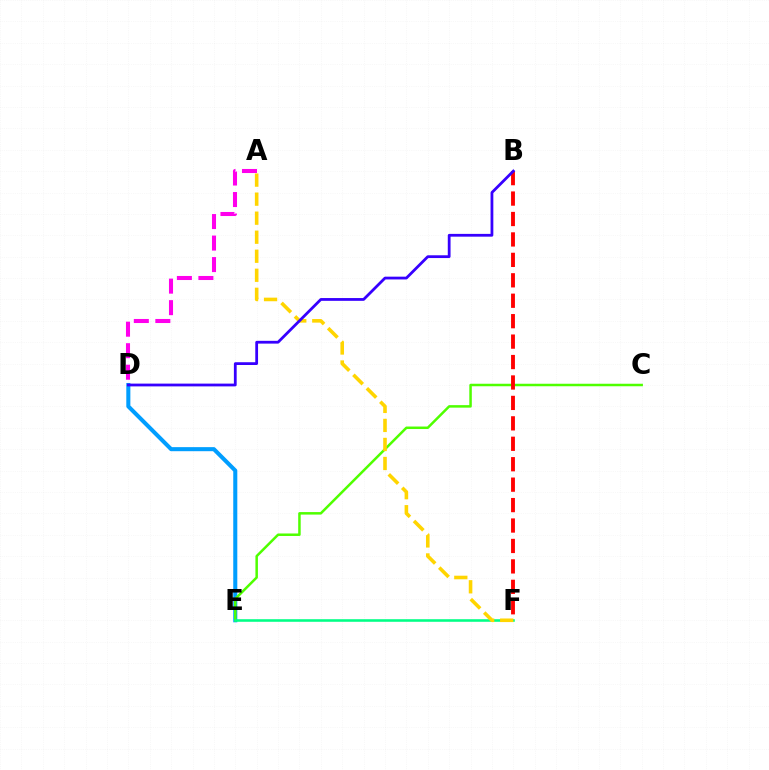{('D', 'E'): [{'color': '#009eff', 'line_style': 'solid', 'thickness': 2.92}], ('C', 'E'): [{'color': '#4fff00', 'line_style': 'solid', 'thickness': 1.8}], ('A', 'D'): [{'color': '#ff00ed', 'line_style': 'dashed', 'thickness': 2.92}], ('B', 'F'): [{'color': '#ff0000', 'line_style': 'dashed', 'thickness': 2.78}], ('E', 'F'): [{'color': '#00ff86', 'line_style': 'solid', 'thickness': 1.85}], ('A', 'F'): [{'color': '#ffd500', 'line_style': 'dashed', 'thickness': 2.59}], ('B', 'D'): [{'color': '#3700ff', 'line_style': 'solid', 'thickness': 2.0}]}